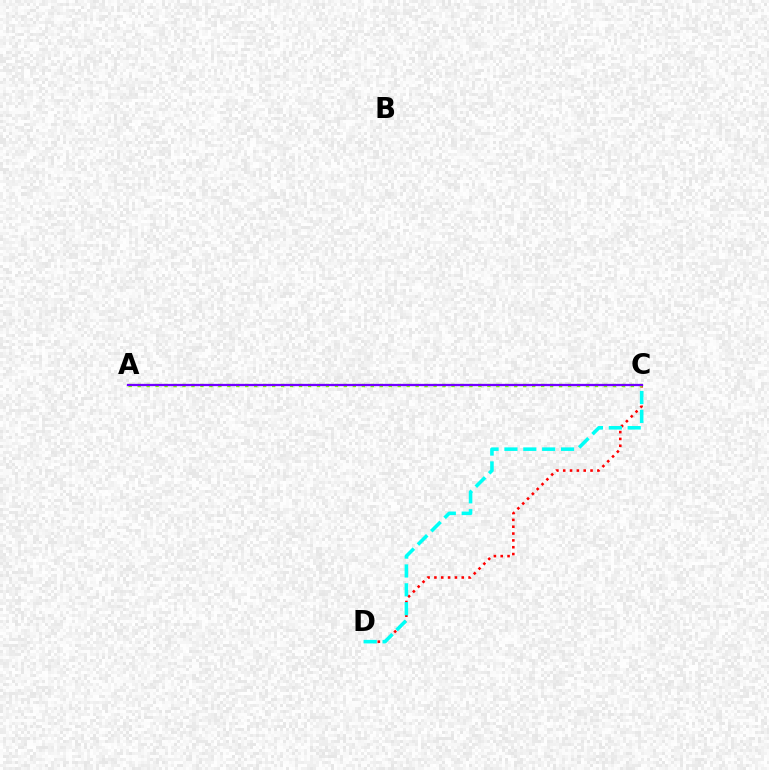{('C', 'D'): [{'color': '#ff0000', 'line_style': 'dotted', 'thickness': 1.86}, {'color': '#00fff6', 'line_style': 'dashed', 'thickness': 2.56}], ('A', 'C'): [{'color': '#84ff00', 'line_style': 'dotted', 'thickness': 2.44}, {'color': '#7200ff', 'line_style': 'solid', 'thickness': 1.64}]}